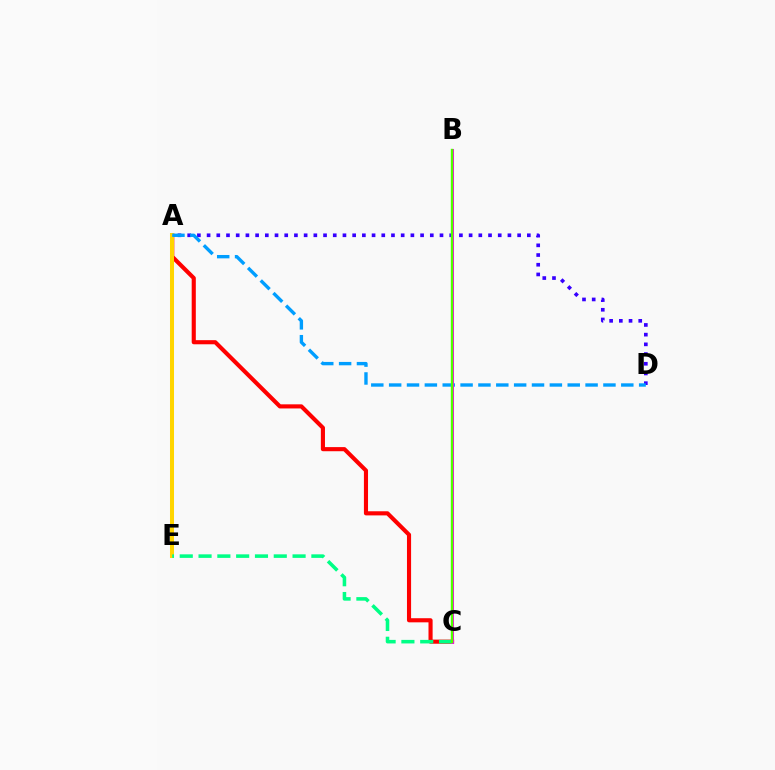{('A', 'D'): [{'color': '#3700ff', 'line_style': 'dotted', 'thickness': 2.64}, {'color': '#009eff', 'line_style': 'dashed', 'thickness': 2.43}], ('A', 'C'): [{'color': '#ff0000', 'line_style': 'solid', 'thickness': 2.97}], ('A', 'E'): [{'color': '#ffd500', 'line_style': 'solid', 'thickness': 2.9}], ('B', 'C'): [{'color': '#ff00ed', 'line_style': 'solid', 'thickness': 2.17}, {'color': '#4fff00', 'line_style': 'solid', 'thickness': 1.71}], ('C', 'E'): [{'color': '#00ff86', 'line_style': 'dashed', 'thickness': 2.55}]}